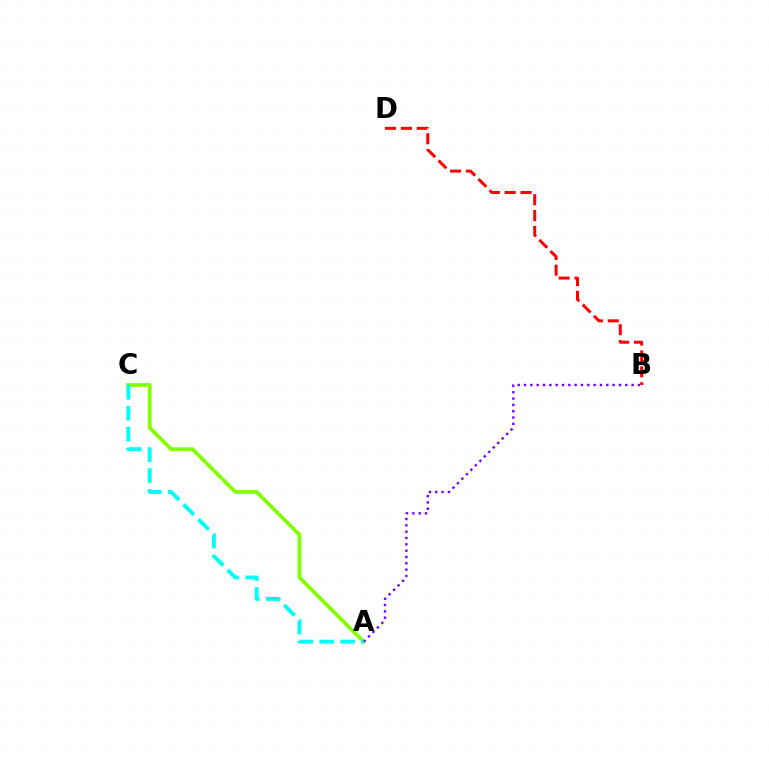{('A', 'C'): [{'color': '#84ff00', 'line_style': 'solid', 'thickness': 2.73}, {'color': '#00fff6', 'line_style': 'dashed', 'thickness': 2.84}], ('A', 'B'): [{'color': '#7200ff', 'line_style': 'dotted', 'thickness': 1.72}], ('B', 'D'): [{'color': '#ff0000', 'line_style': 'dashed', 'thickness': 2.16}]}